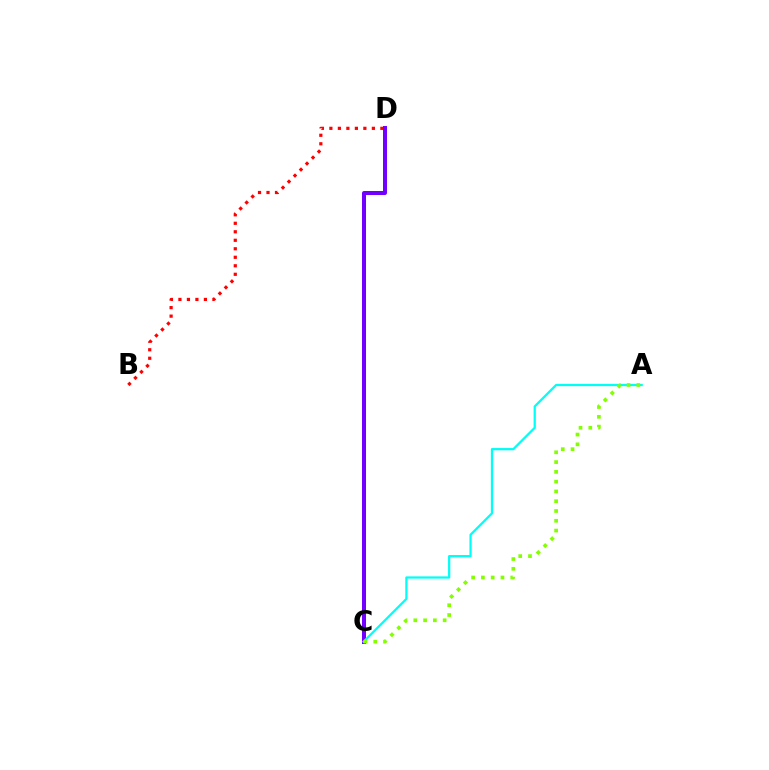{('B', 'D'): [{'color': '#ff0000', 'line_style': 'dotted', 'thickness': 2.31}], ('C', 'D'): [{'color': '#7200ff', 'line_style': 'solid', 'thickness': 2.88}], ('A', 'C'): [{'color': '#00fff6', 'line_style': 'solid', 'thickness': 1.61}, {'color': '#84ff00', 'line_style': 'dotted', 'thickness': 2.66}]}